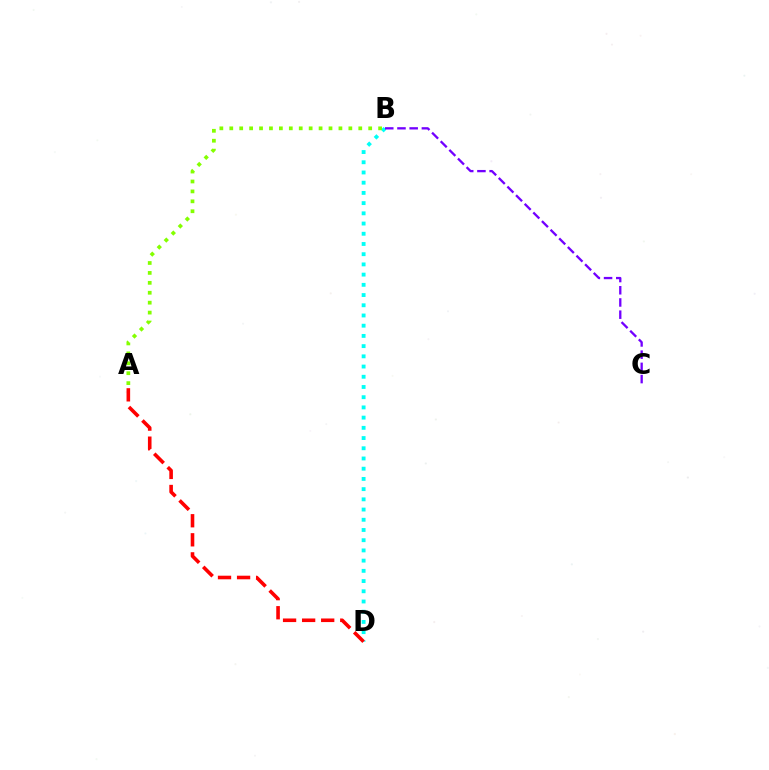{('B', 'D'): [{'color': '#00fff6', 'line_style': 'dotted', 'thickness': 2.78}], ('B', 'C'): [{'color': '#7200ff', 'line_style': 'dashed', 'thickness': 1.66}], ('A', 'B'): [{'color': '#84ff00', 'line_style': 'dotted', 'thickness': 2.7}], ('A', 'D'): [{'color': '#ff0000', 'line_style': 'dashed', 'thickness': 2.59}]}